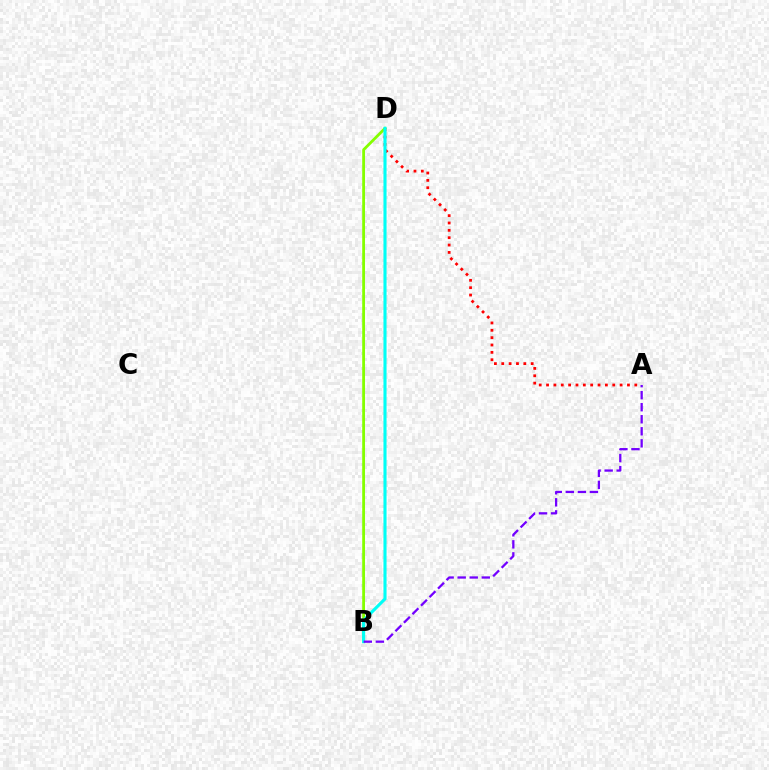{('A', 'D'): [{'color': '#ff0000', 'line_style': 'dotted', 'thickness': 2.0}], ('B', 'D'): [{'color': '#84ff00', 'line_style': 'solid', 'thickness': 2.02}, {'color': '#00fff6', 'line_style': 'solid', 'thickness': 2.23}], ('A', 'B'): [{'color': '#7200ff', 'line_style': 'dashed', 'thickness': 1.64}]}